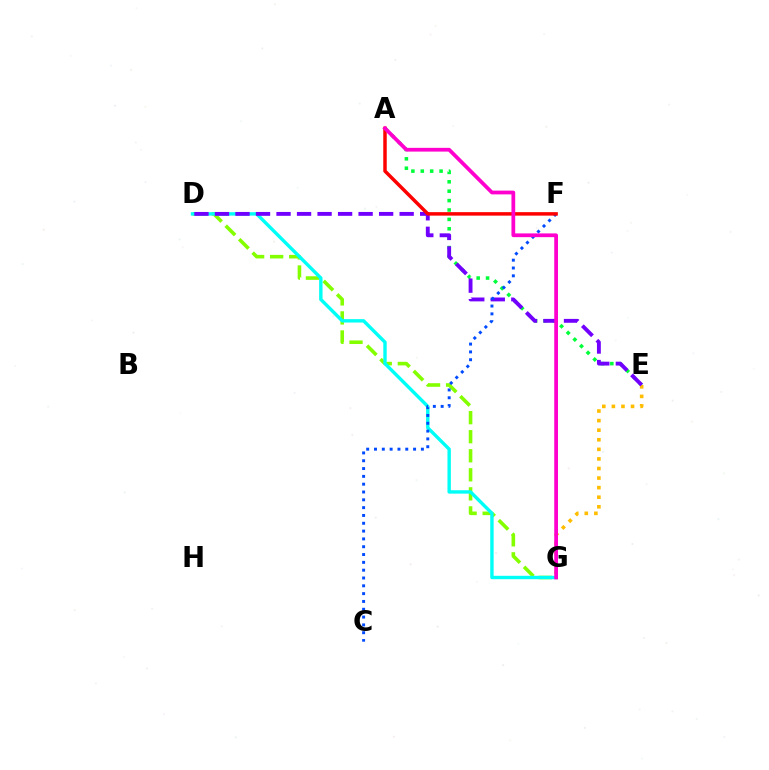{('D', 'G'): [{'color': '#84ff00', 'line_style': 'dashed', 'thickness': 2.59}, {'color': '#00fff6', 'line_style': 'solid', 'thickness': 2.44}], ('A', 'E'): [{'color': '#00ff39', 'line_style': 'dotted', 'thickness': 2.55}], ('E', 'G'): [{'color': '#ffbd00', 'line_style': 'dotted', 'thickness': 2.6}], ('D', 'E'): [{'color': '#7200ff', 'line_style': 'dashed', 'thickness': 2.79}], ('C', 'F'): [{'color': '#004bff', 'line_style': 'dotted', 'thickness': 2.12}], ('A', 'F'): [{'color': '#ff0000', 'line_style': 'solid', 'thickness': 2.51}], ('A', 'G'): [{'color': '#ff00cf', 'line_style': 'solid', 'thickness': 2.7}]}